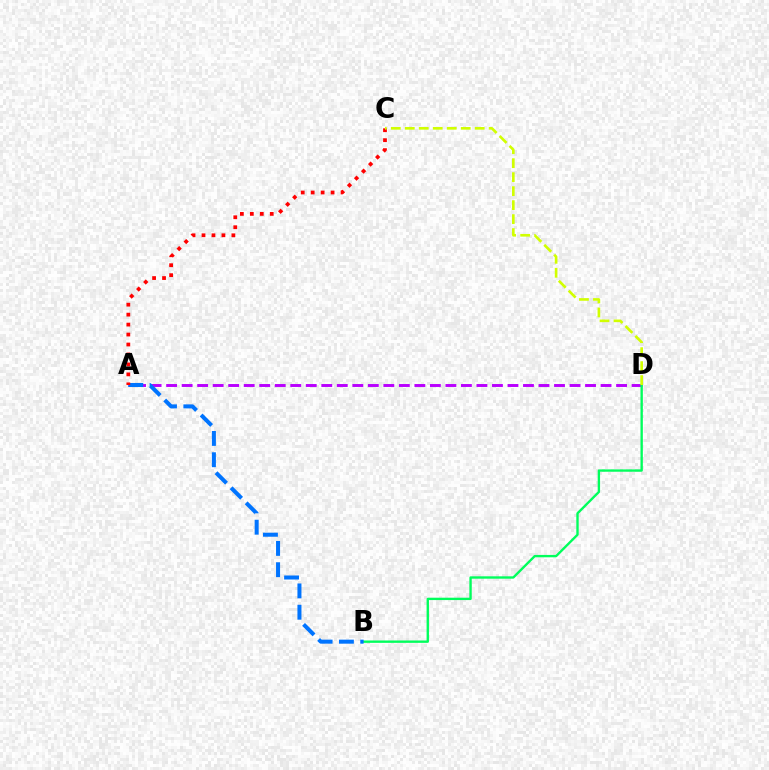{('A', 'D'): [{'color': '#b900ff', 'line_style': 'dashed', 'thickness': 2.11}], ('B', 'D'): [{'color': '#00ff5c', 'line_style': 'solid', 'thickness': 1.7}], ('A', 'B'): [{'color': '#0074ff', 'line_style': 'dashed', 'thickness': 2.89}], ('A', 'C'): [{'color': '#ff0000', 'line_style': 'dotted', 'thickness': 2.71}], ('C', 'D'): [{'color': '#d1ff00', 'line_style': 'dashed', 'thickness': 1.9}]}